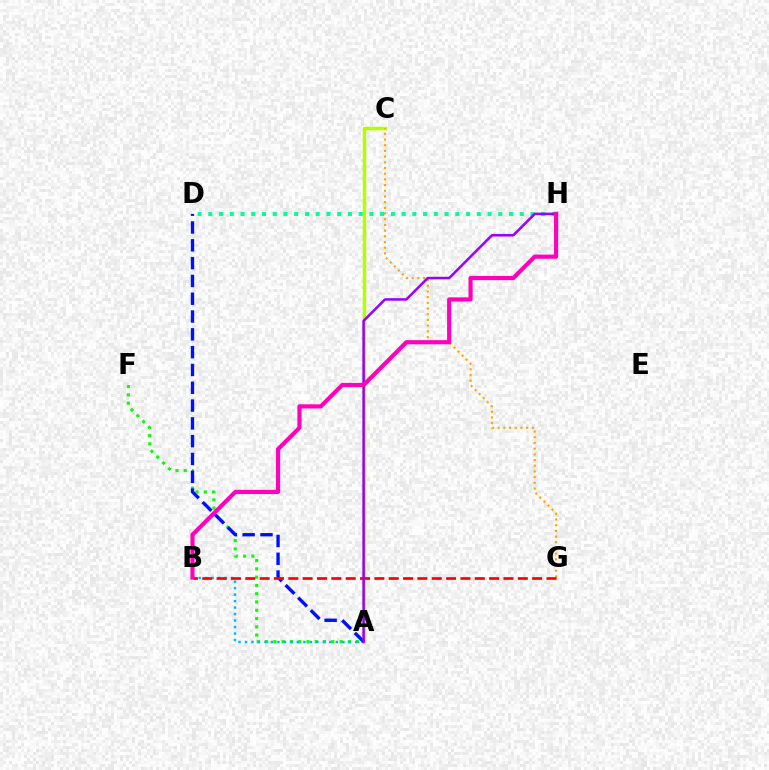{('A', 'C'): [{'color': '#b3ff00', 'line_style': 'solid', 'thickness': 2.5}], ('A', 'F'): [{'color': '#08ff00', 'line_style': 'dotted', 'thickness': 2.25}], ('A', 'B'): [{'color': '#00b5ff', 'line_style': 'dotted', 'thickness': 1.76}], ('C', 'G'): [{'color': '#ffa500', 'line_style': 'dotted', 'thickness': 1.55}], ('D', 'H'): [{'color': '#00ff9d', 'line_style': 'dotted', 'thickness': 2.92}], ('A', 'D'): [{'color': '#0010ff', 'line_style': 'dashed', 'thickness': 2.42}], ('B', 'G'): [{'color': '#ff0000', 'line_style': 'dashed', 'thickness': 1.95}], ('A', 'H'): [{'color': '#9b00ff', 'line_style': 'solid', 'thickness': 1.82}], ('B', 'H'): [{'color': '#ff00bd', 'line_style': 'solid', 'thickness': 2.99}]}